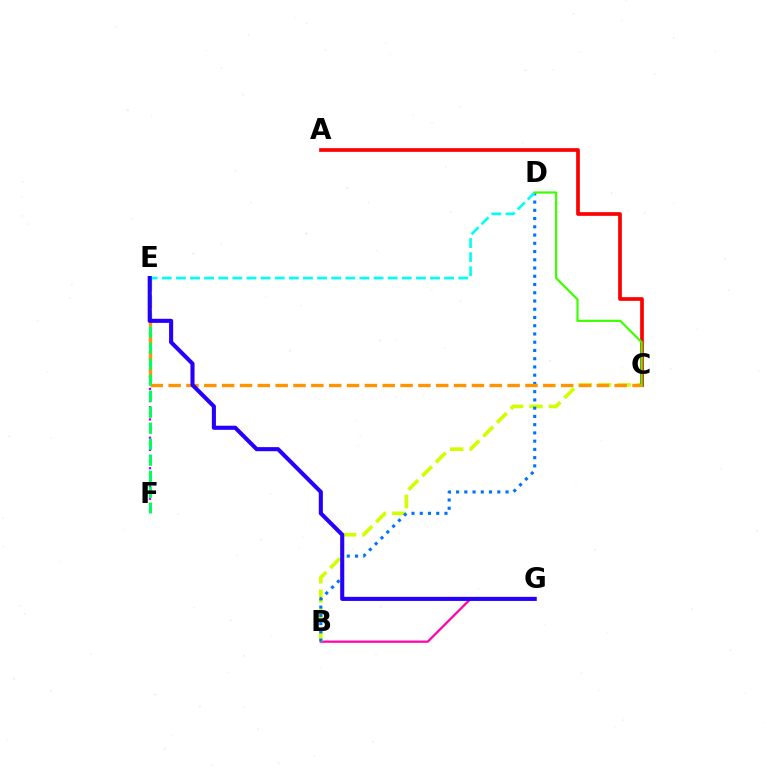{('E', 'F'): [{'color': '#b900ff', 'line_style': 'dotted', 'thickness': 1.66}, {'color': '#00ff5c', 'line_style': 'dashed', 'thickness': 2.18}], ('B', 'G'): [{'color': '#ff00ac', 'line_style': 'solid', 'thickness': 1.61}], ('B', 'C'): [{'color': '#d1ff00', 'line_style': 'dashed', 'thickness': 2.63}], ('B', 'D'): [{'color': '#0074ff', 'line_style': 'dotted', 'thickness': 2.24}], ('A', 'C'): [{'color': '#ff0000', 'line_style': 'solid', 'thickness': 2.66}], ('C', 'E'): [{'color': '#ff9400', 'line_style': 'dashed', 'thickness': 2.42}], ('D', 'E'): [{'color': '#00fff6', 'line_style': 'dashed', 'thickness': 1.92}], ('E', 'G'): [{'color': '#2500ff', 'line_style': 'solid', 'thickness': 2.94}], ('C', 'D'): [{'color': '#3dff00', 'line_style': 'solid', 'thickness': 1.58}]}